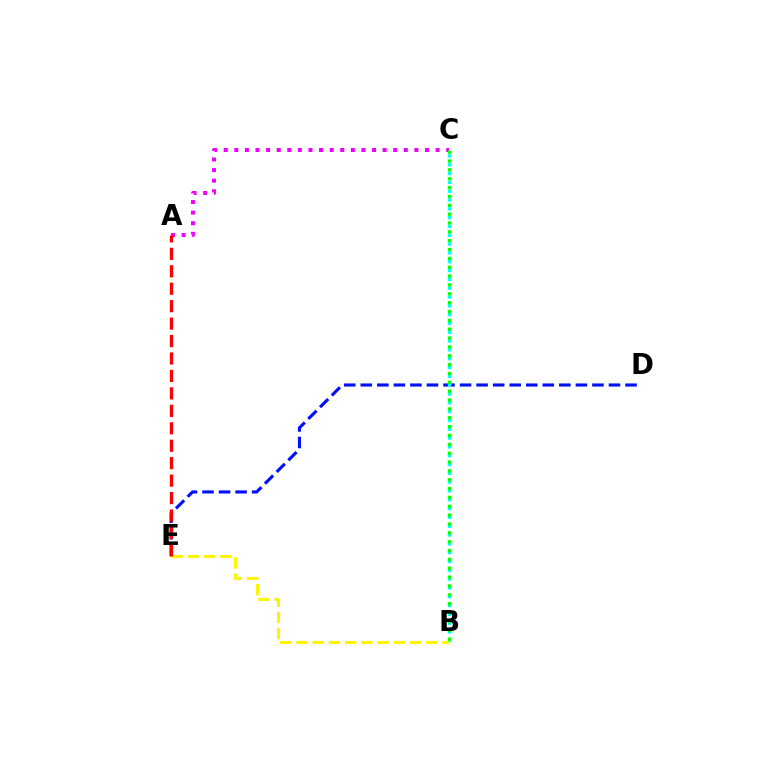{('A', 'C'): [{'color': '#ee00ff', 'line_style': 'dotted', 'thickness': 2.88}], ('D', 'E'): [{'color': '#0010ff', 'line_style': 'dashed', 'thickness': 2.25}], ('B', 'C'): [{'color': '#00fff6', 'line_style': 'dotted', 'thickness': 2.4}, {'color': '#08ff00', 'line_style': 'dotted', 'thickness': 2.41}], ('B', 'E'): [{'color': '#fcf500', 'line_style': 'dashed', 'thickness': 2.2}], ('A', 'E'): [{'color': '#ff0000', 'line_style': 'dashed', 'thickness': 2.37}]}